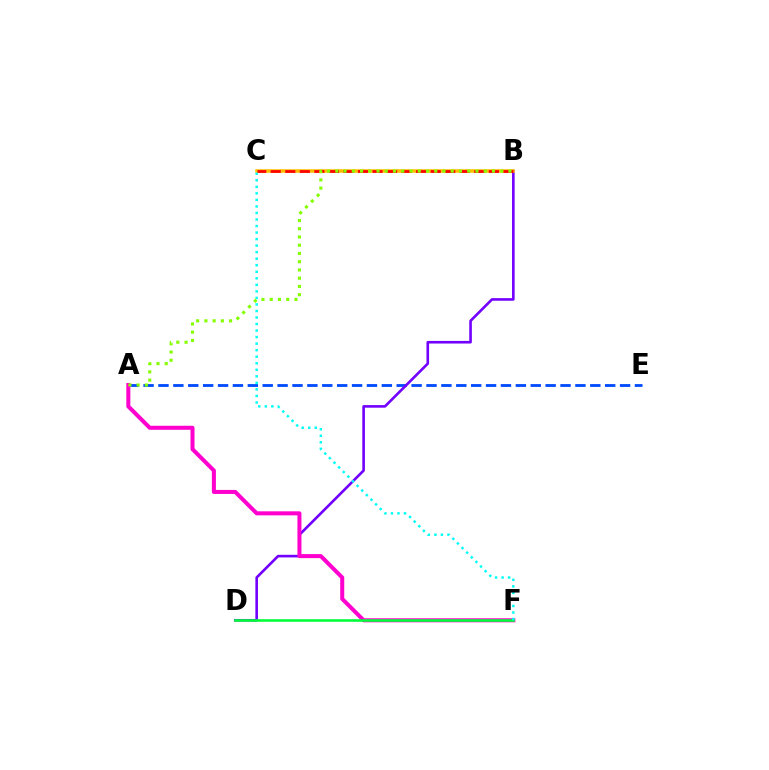{('A', 'E'): [{'color': '#004bff', 'line_style': 'dashed', 'thickness': 2.02}], ('B', 'D'): [{'color': '#7200ff', 'line_style': 'solid', 'thickness': 1.88}], ('A', 'F'): [{'color': '#ff00cf', 'line_style': 'solid', 'thickness': 2.9}], ('D', 'F'): [{'color': '#00ff39', 'line_style': 'solid', 'thickness': 1.87}], ('B', 'C'): [{'color': '#ffbd00', 'line_style': 'solid', 'thickness': 2.55}, {'color': '#ff0000', 'line_style': 'dashed', 'thickness': 1.98}], ('C', 'F'): [{'color': '#00fff6', 'line_style': 'dotted', 'thickness': 1.78}], ('A', 'B'): [{'color': '#84ff00', 'line_style': 'dotted', 'thickness': 2.24}]}